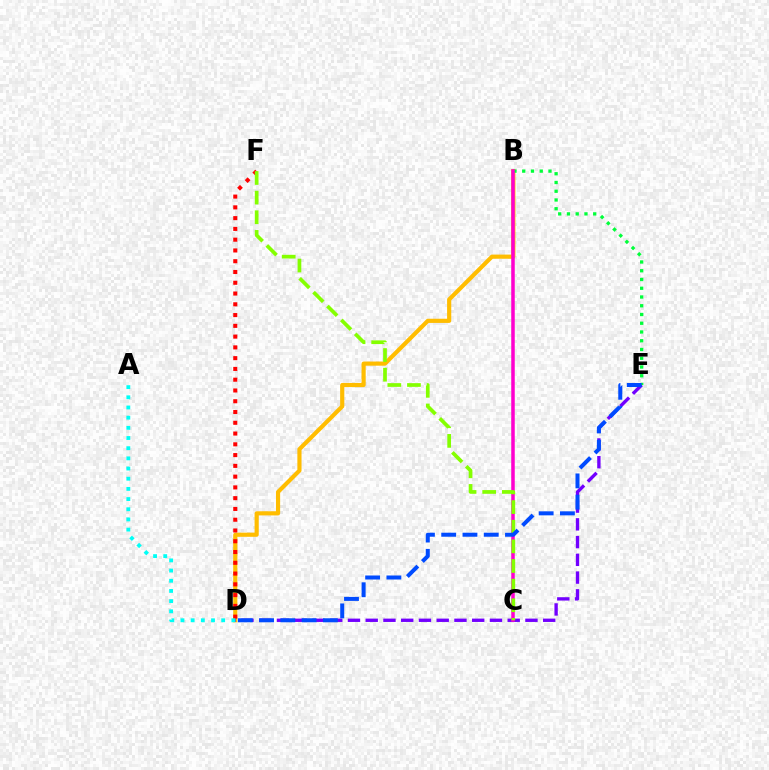{('B', 'D'): [{'color': '#ffbd00', 'line_style': 'solid', 'thickness': 2.99}], ('D', 'E'): [{'color': '#7200ff', 'line_style': 'dashed', 'thickness': 2.41}, {'color': '#004bff', 'line_style': 'dashed', 'thickness': 2.89}], ('B', 'E'): [{'color': '#00ff39', 'line_style': 'dotted', 'thickness': 2.38}], ('B', 'C'): [{'color': '#ff00cf', 'line_style': 'solid', 'thickness': 2.53}], ('D', 'F'): [{'color': '#ff0000', 'line_style': 'dotted', 'thickness': 2.93}], ('C', 'F'): [{'color': '#84ff00', 'line_style': 'dashed', 'thickness': 2.67}], ('A', 'D'): [{'color': '#00fff6', 'line_style': 'dotted', 'thickness': 2.76}]}